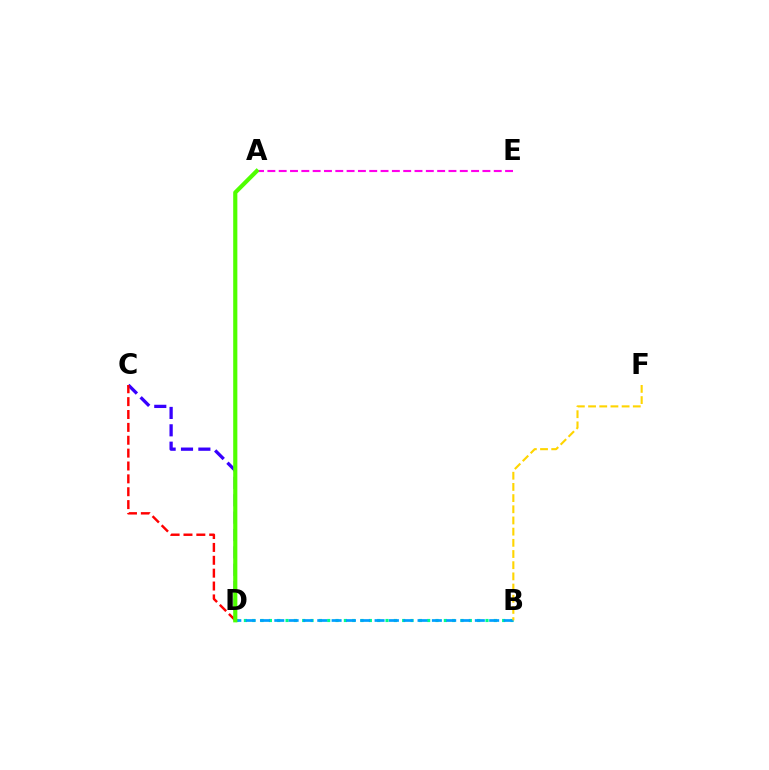{('A', 'E'): [{'color': '#ff00ed', 'line_style': 'dashed', 'thickness': 1.54}], ('B', 'D'): [{'color': '#00ff86', 'line_style': 'dotted', 'thickness': 2.26}, {'color': '#009eff', 'line_style': 'dashed', 'thickness': 1.95}], ('B', 'F'): [{'color': '#ffd500', 'line_style': 'dashed', 'thickness': 1.52}], ('C', 'D'): [{'color': '#3700ff', 'line_style': 'dashed', 'thickness': 2.36}, {'color': '#ff0000', 'line_style': 'dashed', 'thickness': 1.75}], ('A', 'D'): [{'color': '#4fff00', 'line_style': 'solid', 'thickness': 2.99}]}